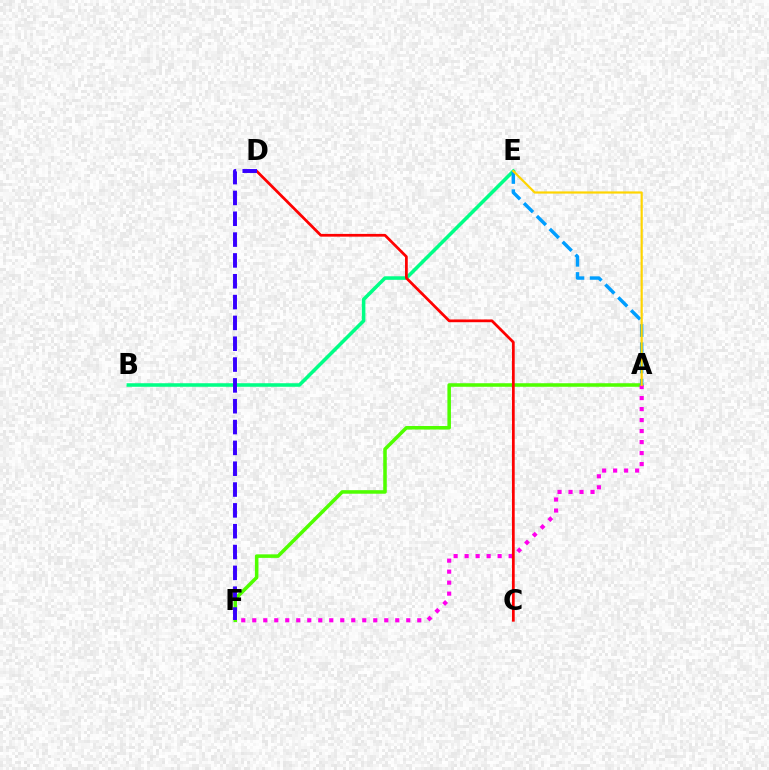{('A', 'F'): [{'color': '#4fff00', 'line_style': 'solid', 'thickness': 2.55}, {'color': '#ff00ed', 'line_style': 'dotted', 'thickness': 2.99}], ('B', 'E'): [{'color': '#00ff86', 'line_style': 'solid', 'thickness': 2.55}], ('C', 'D'): [{'color': '#ff0000', 'line_style': 'solid', 'thickness': 1.97}], ('D', 'F'): [{'color': '#3700ff', 'line_style': 'dashed', 'thickness': 2.83}], ('A', 'E'): [{'color': '#009eff', 'line_style': 'dashed', 'thickness': 2.48}, {'color': '#ffd500', 'line_style': 'solid', 'thickness': 1.58}]}